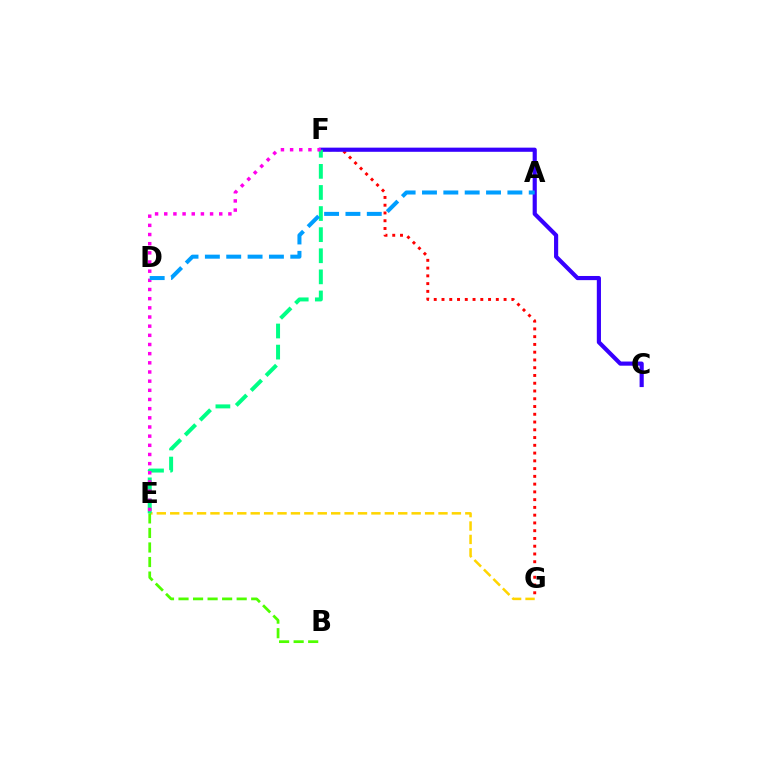{('E', 'G'): [{'color': '#ffd500', 'line_style': 'dashed', 'thickness': 1.82}], ('F', 'G'): [{'color': '#ff0000', 'line_style': 'dotted', 'thickness': 2.11}], ('B', 'E'): [{'color': '#4fff00', 'line_style': 'dashed', 'thickness': 1.97}], ('C', 'F'): [{'color': '#3700ff', 'line_style': 'solid', 'thickness': 2.99}], ('E', 'F'): [{'color': '#00ff86', 'line_style': 'dashed', 'thickness': 2.87}, {'color': '#ff00ed', 'line_style': 'dotted', 'thickness': 2.49}], ('A', 'D'): [{'color': '#009eff', 'line_style': 'dashed', 'thickness': 2.9}]}